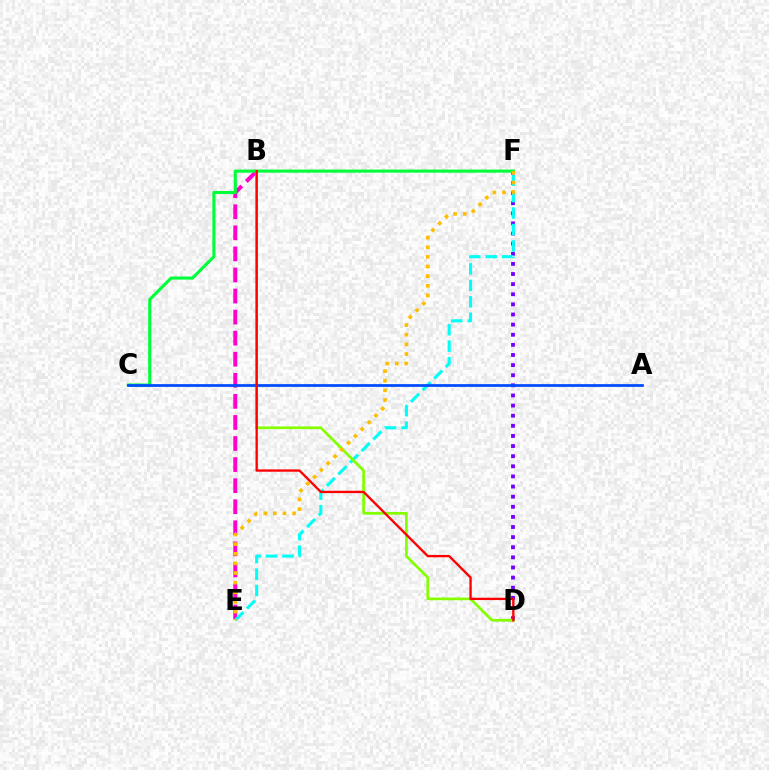{('B', 'E'): [{'color': '#ff00cf', 'line_style': 'dashed', 'thickness': 2.86}], ('D', 'F'): [{'color': '#7200ff', 'line_style': 'dotted', 'thickness': 2.75}], ('E', 'F'): [{'color': '#00fff6', 'line_style': 'dashed', 'thickness': 2.23}, {'color': '#ffbd00', 'line_style': 'dotted', 'thickness': 2.62}], ('C', 'F'): [{'color': '#00ff39', 'line_style': 'solid', 'thickness': 2.22}], ('B', 'D'): [{'color': '#84ff00', 'line_style': 'solid', 'thickness': 1.95}, {'color': '#ff0000', 'line_style': 'solid', 'thickness': 1.69}], ('A', 'C'): [{'color': '#004bff', 'line_style': 'solid', 'thickness': 1.98}]}